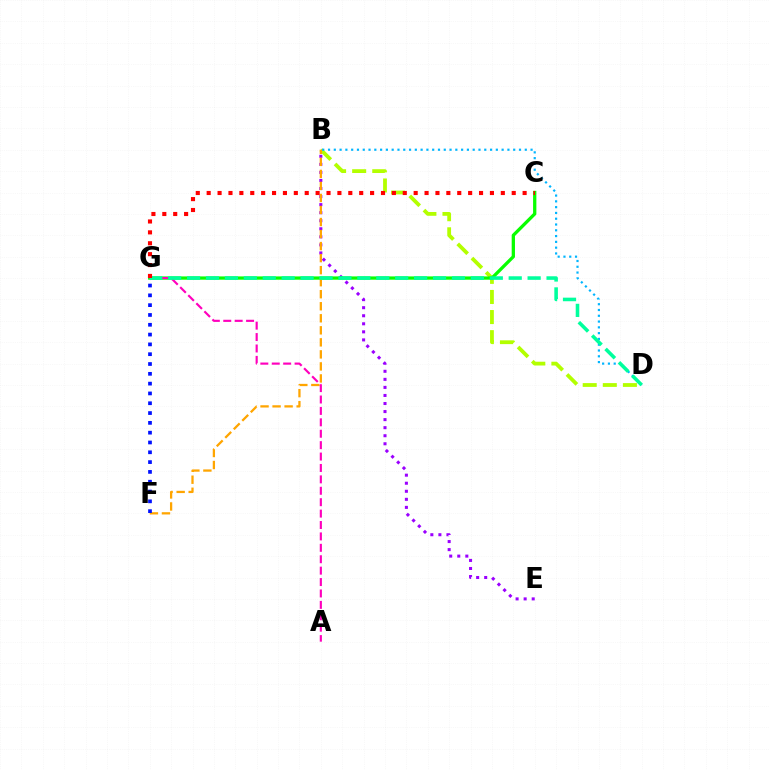{('B', 'E'): [{'color': '#9b00ff', 'line_style': 'dotted', 'thickness': 2.19}], ('B', 'D'): [{'color': '#b3ff00', 'line_style': 'dashed', 'thickness': 2.73}, {'color': '#00b5ff', 'line_style': 'dotted', 'thickness': 1.57}], ('C', 'G'): [{'color': '#08ff00', 'line_style': 'solid', 'thickness': 2.37}, {'color': '#ff0000', 'line_style': 'dotted', 'thickness': 2.96}], ('B', 'F'): [{'color': '#ffa500', 'line_style': 'dashed', 'thickness': 1.63}], ('A', 'G'): [{'color': '#ff00bd', 'line_style': 'dashed', 'thickness': 1.55}], ('D', 'G'): [{'color': '#00ff9d', 'line_style': 'dashed', 'thickness': 2.57}], ('F', 'G'): [{'color': '#0010ff', 'line_style': 'dotted', 'thickness': 2.67}]}